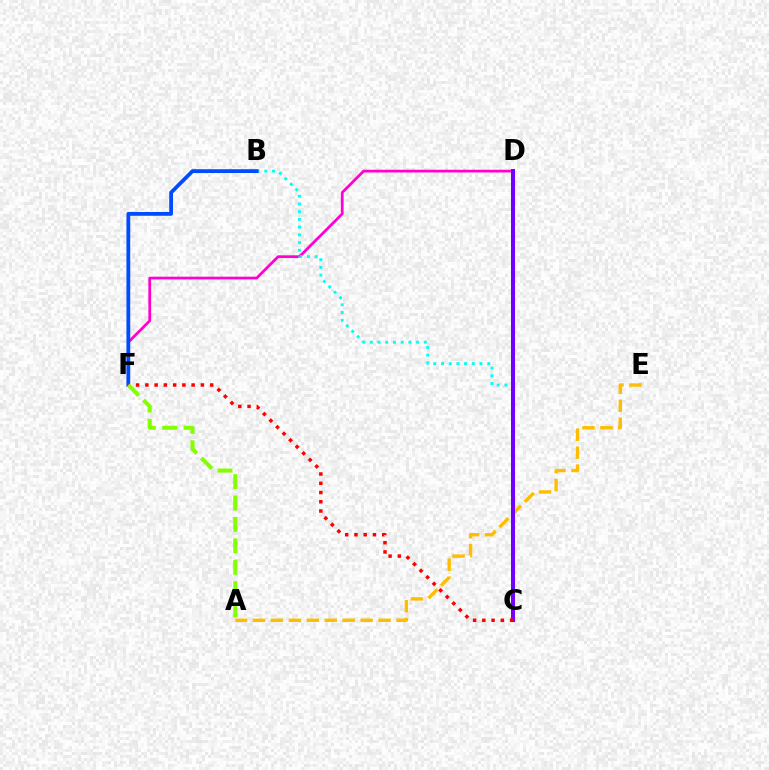{('D', 'F'): [{'color': '#ff00cf', 'line_style': 'solid', 'thickness': 1.97}], ('A', 'E'): [{'color': '#ffbd00', 'line_style': 'dashed', 'thickness': 2.44}], ('C', 'D'): [{'color': '#00ff39', 'line_style': 'dotted', 'thickness': 2.92}, {'color': '#7200ff', 'line_style': 'solid', 'thickness': 2.89}], ('B', 'C'): [{'color': '#00fff6', 'line_style': 'dotted', 'thickness': 2.09}], ('B', 'F'): [{'color': '#004bff', 'line_style': 'solid', 'thickness': 2.73}], ('C', 'F'): [{'color': '#ff0000', 'line_style': 'dotted', 'thickness': 2.51}], ('A', 'F'): [{'color': '#84ff00', 'line_style': 'dashed', 'thickness': 2.91}]}